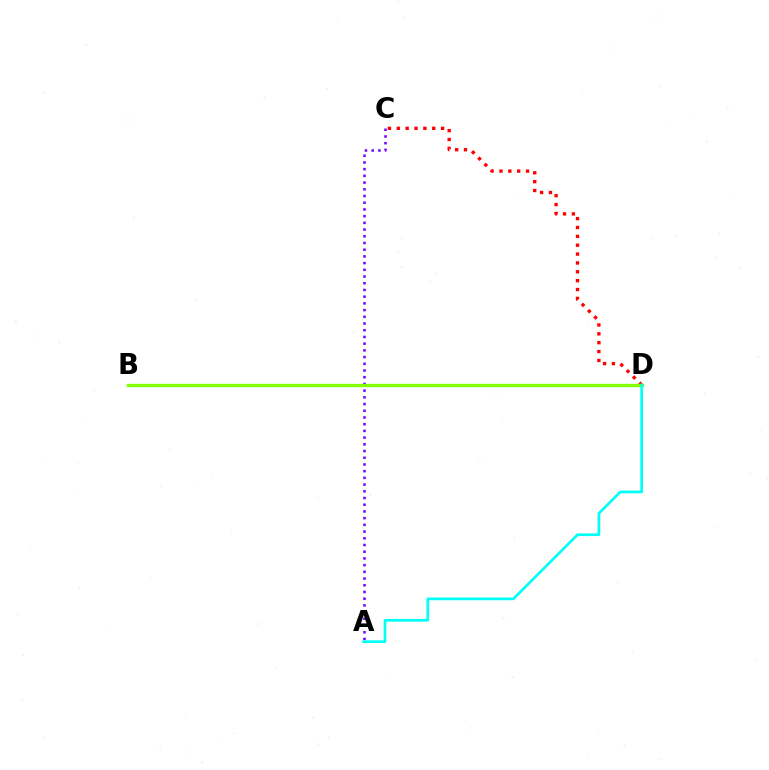{('A', 'C'): [{'color': '#7200ff', 'line_style': 'dotted', 'thickness': 1.82}], ('C', 'D'): [{'color': '#ff0000', 'line_style': 'dotted', 'thickness': 2.41}], ('B', 'D'): [{'color': '#84ff00', 'line_style': 'solid', 'thickness': 2.39}], ('A', 'D'): [{'color': '#00fff6', 'line_style': 'solid', 'thickness': 1.94}]}